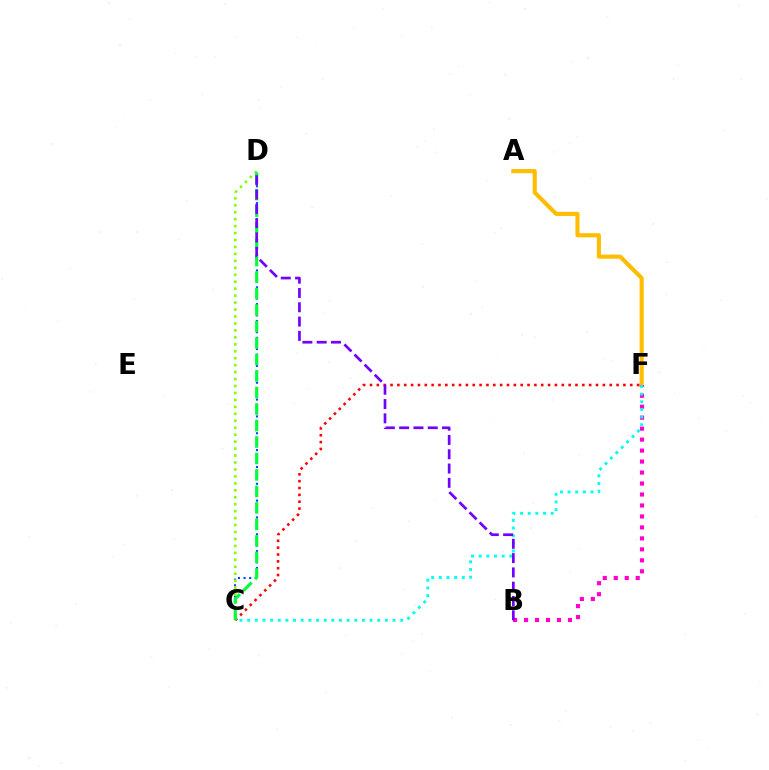{('C', 'D'): [{'color': '#004bff', 'line_style': 'dotted', 'thickness': 1.53}, {'color': '#84ff00', 'line_style': 'dotted', 'thickness': 1.89}, {'color': '#00ff39', 'line_style': 'dashed', 'thickness': 2.24}], ('A', 'F'): [{'color': '#ffbd00', 'line_style': 'solid', 'thickness': 2.96}], ('C', 'F'): [{'color': '#ff0000', 'line_style': 'dotted', 'thickness': 1.86}, {'color': '#00fff6', 'line_style': 'dotted', 'thickness': 2.08}], ('B', 'F'): [{'color': '#ff00cf', 'line_style': 'dotted', 'thickness': 2.98}], ('B', 'D'): [{'color': '#7200ff', 'line_style': 'dashed', 'thickness': 1.94}]}